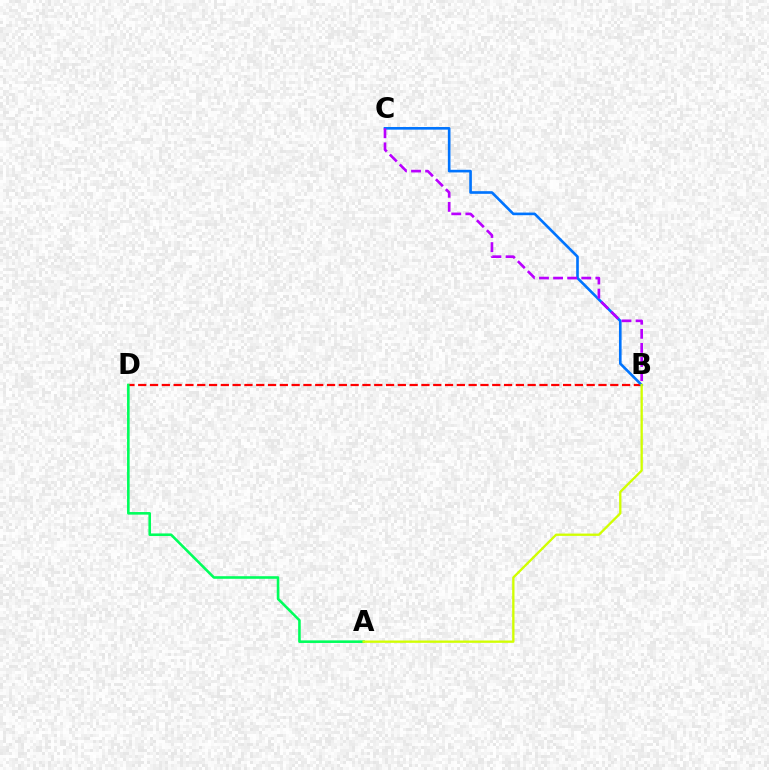{('B', 'D'): [{'color': '#ff0000', 'line_style': 'dashed', 'thickness': 1.6}], ('B', 'C'): [{'color': '#0074ff', 'line_style': 'solid', 'thickness': 1.9}, {'color': '#b900ff', 'line_style': 'dashed', 'thickness': 1.91}], ('A', 'D'): [{'color': '#00ff5c', 'line_style': 'solid', 'thickness': 1.87}], ('A', 'B'): [{'color': '#d1ff00', 'line_style': 'solid', 'thickness': 1.67}]}